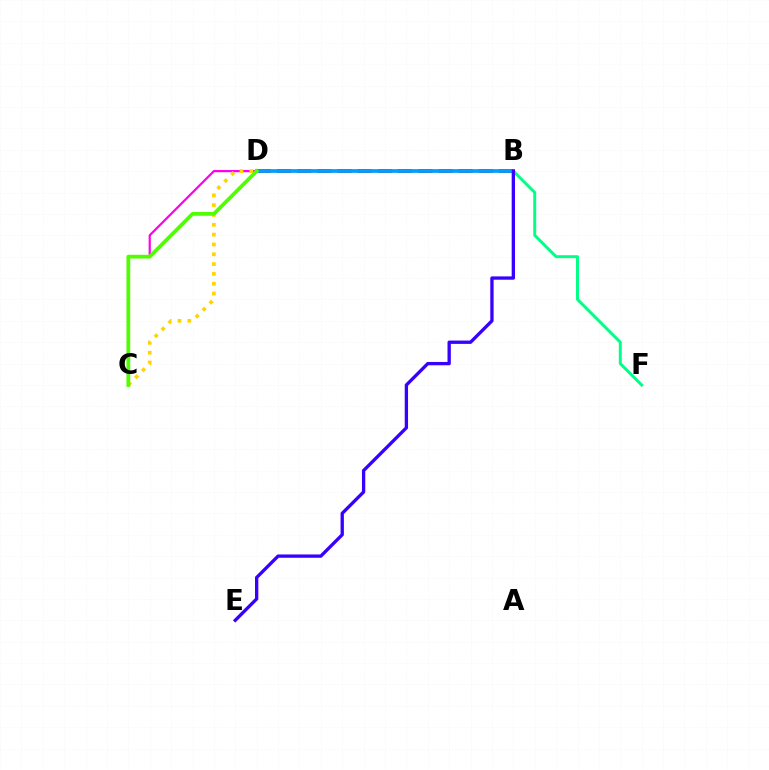{('C', 'D'): [{'color': '#ff00ed', 'line_style': 'solid', 'thickness': 1.58}, {'color': '#ffd500', 'line_style': 'dotted', 'thickness': 2.67}, {'color': '#4fff00', 'line_style': 'solid', 'thickness': 2.7}], ('B', 'D'): [{'color': '#ff0000', 'line_style': 'dashed', 'thickness': 2.74}, {'color': '#009eff', 'line_style': 'solid', 'thickness': 2.67}], ('B', 'F'): [{'color': '#00ff86', 'line_style': 'solid', 'thickness': 2.13}], ('B', 'E'): [{'color': '#3700ff', 'line_style': 'solid', 'thickness': 2.39}]}